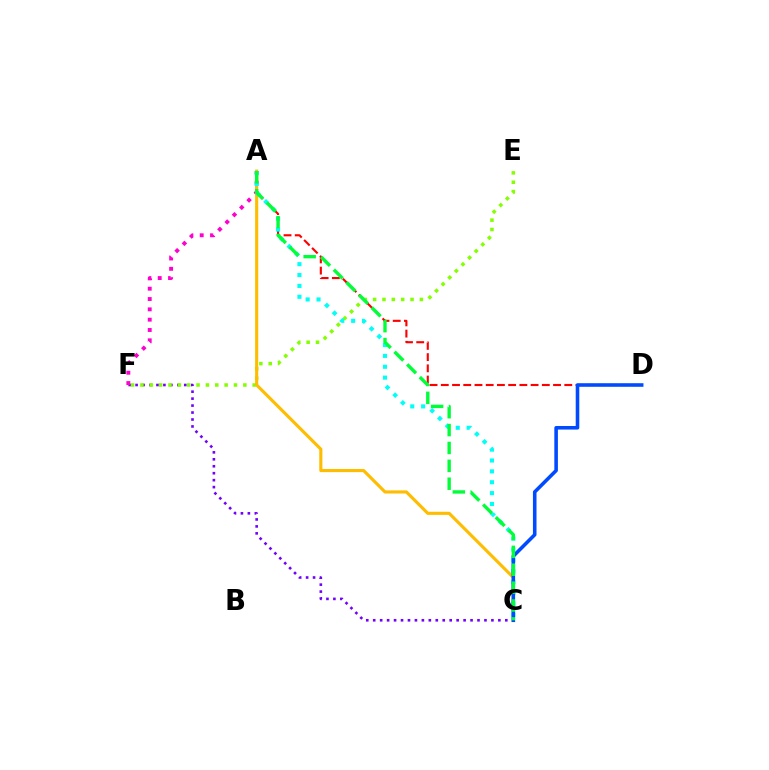{('C', 'F'): [{'color': '#7200ff', 'line_style': 'dotted', 'thickness': 1.89}], ('A', 'F'): [{'color': '#ff00cf', 'line_style': 'dotted', 'thickness': 2.8}], ('A', 'D'): [{'color': '#ff0000', 'line_style': 'dashed', 'thickness': 1.52}], ('E', 'F'): [{'color': '#84ff00', 'line_style': 'dotted', 'thickness': 2.54}], ('A', 'C'): [{'color': '#ffbd00', 'line_style': 'solid', 'thickness': 2.25}, {'color': '#00fff6', 'line_style': 'dotted', 'thickness': 2.95}, {'color': '#00ff39', 'line_style': 'dashed', 'thickness': 2.43}], ('C', 'D'): [{'color': '#004bff', 'line_style': 'solid', 'thickness': 2.57}]}